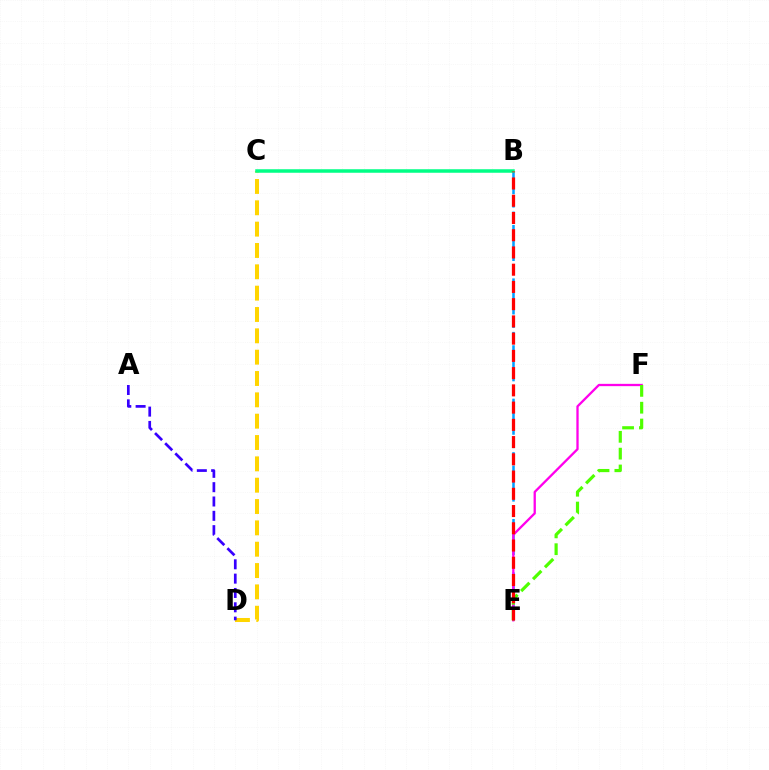{('B', 'E'): [{'color': '#009eff', 'line_style': 'dashed', 'thickness': 1.82}, {'color': '#ff0000', 'line_style': 'dashed', 'thickness': 2.34}], ('E', 'F'): [{'color': '#ff00ed', 'line_style': 'solid', 'thickness': 1.66}, {'color': '#4fff00', 'line_style': 'dashed', 'thickness': 2.29}], ('C', 'D'): [{'color': '#ffd500', 'line_style': 'dashed', 'thickness': 2.9}], ('A', 'D'): [{'color': '#3700ff', 'line_style': 'dashed', 'thickness': 1.95}], ('B', 'C'): [{'color': '#00ff86', 'line_style': 'solid', 'thickness': 2.52}]}